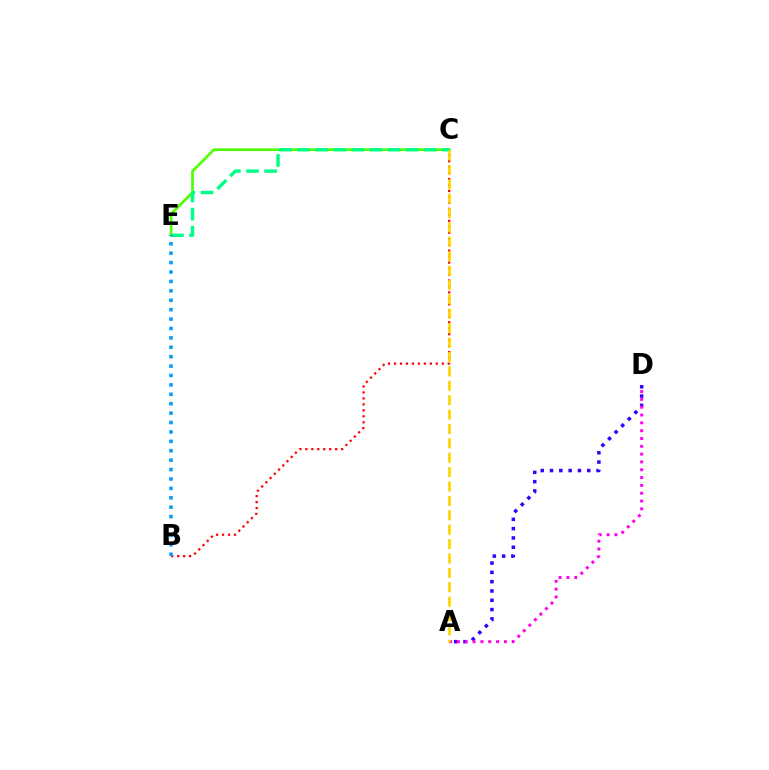{('A', 'D'): [{'color': '#3700ff', 'line_style': 'dotted', 'thickness': 2.53}, {'color': '#ff00ed', 'line_style': 'dotted', 'thickness': 2.12}], ('B', 'C'): [{'color': '#ff0000', 'line_style': 'dotted', 'thickness': 1.62}], ('C', 'E'): [{'color': '#4fff00', 'line_style': 'solid', 'thickness': 1.94}, {'color': '#00ff86', 'line_style': 'dashed', 'thickness': 2.46}], ('A', 'C'): [{'color': '#ffd500', 'line_style': 'dashed', 'thickness': 1.96}], ('B', 'E'): [{'color': '#009eff', 'line_style': 'dotted', 'thickness': 2.56}]}